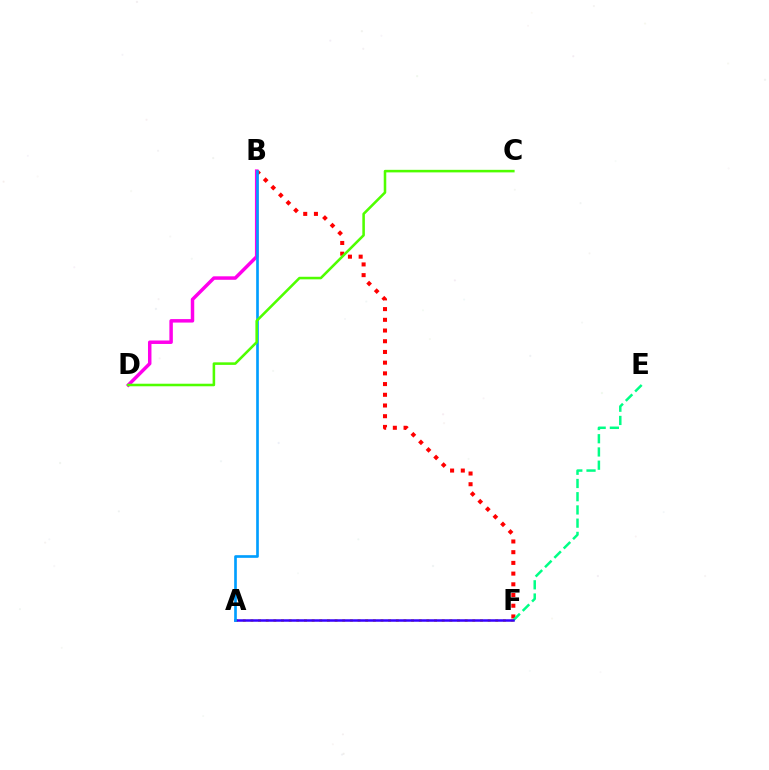{('B', 'F'): [{'color': '#ff0000', 'line_style': 'dotted', 'thickness': 2.91}], ('E', 'F'): [{'color': '#00ff86', 'line_style': 'dashed', 'thickness': 1.8}], ('B', 'D'): [{'color': '#ff00ed', 'line_style': 'solid', 'thickness': 2.5}], ('A', 'F'): [{'color': '#ffd500', 'line_style': 'dotted', 'thickness': 2.08}, {'color': '#3700ff', 'line_style': 'solid', 'thickness': 1.81}], ('A', 'B'): [{'color': '#009eff', 'line_style': 'solid', 'thickness': 1.92}], ('C', 'D'): [{'color': '#4fff00', 'line_style': 'solid', 'thickness': 1.84}]}